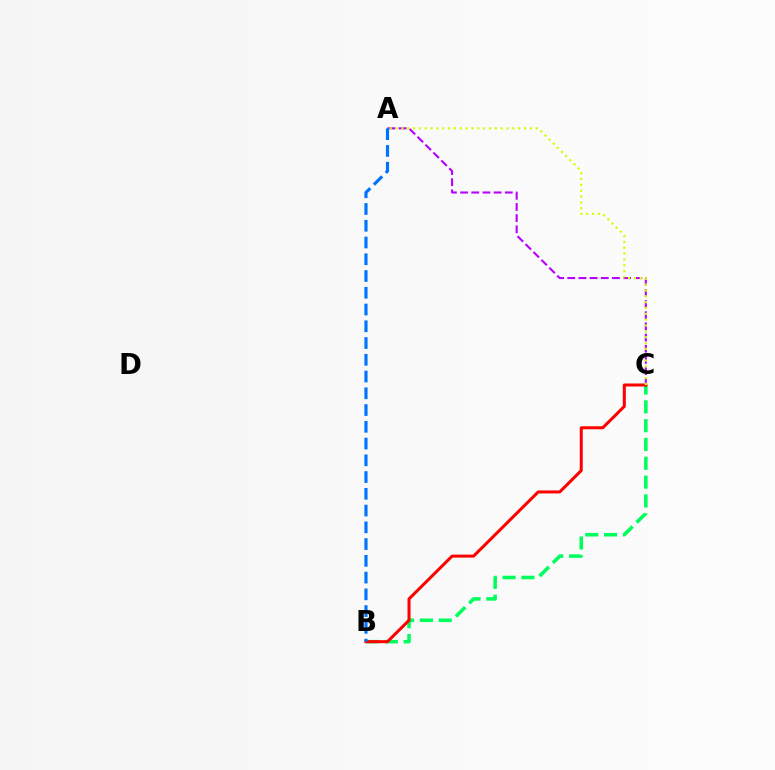{('B', 'C'): [{'color': '#00ff5c', 'line_style': 'dashed', 'thickness': 2.56}, {'color': '#ff0000', 'line_style': 'solid', 'thickness': 2.17}], ('A', 'C'): [{'color': '#b900ff', 'line_style': 'dashed', 'thickness': 1.52}, {'color': '#d1ff00', 'line_style': 'dotted', 'thickness': 1.59}], ('A', 'B'): [{'color': '#0074ff', 'line_style': 'dashed', 'thickness': 2.28}]}